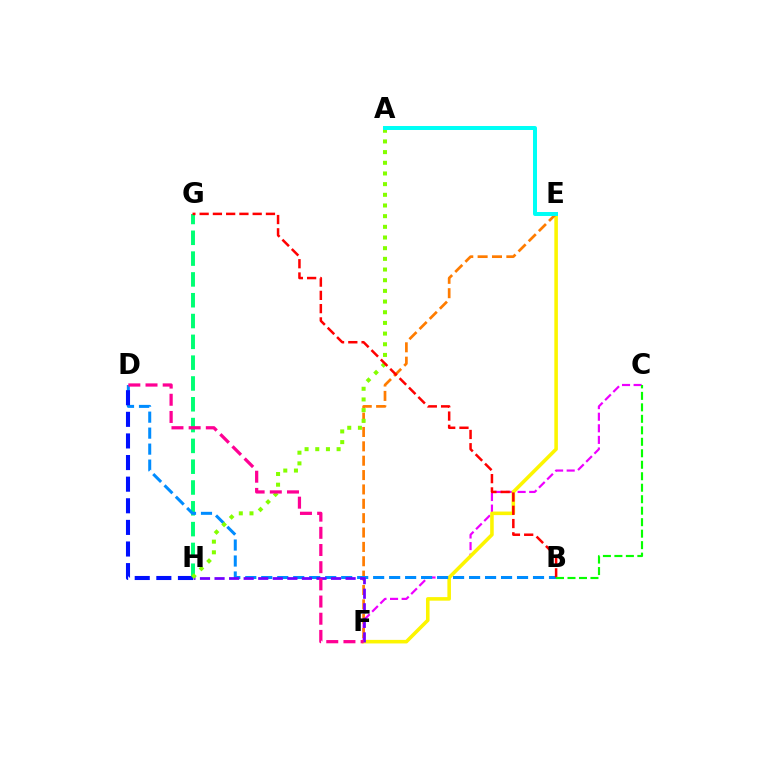{('C', 'F'): [{'color': '#ee00ff', 'line_style': 'dashed', 'thickness': 1.57}], ('G', 'H'): [{'color': '#00ff74', 'line_style': 'dashed', 'thickness': 2.83}], ('E', 'F'): [{'color': '#fcf500', 'line_style': 'solid', 'thickness': 2.57}, {'color': '#ff7c00', 'line_style': 'dashed', 'thickness': 1.95}], ('B', 'D'): [{'color': '#008cff', 'line_style': 'dashed', 'thickness': 2.17}], ('F', 'H'): [{'color': '#7200ff', 'line_style': 'dashed', 'thickness': 1.98}], ('D', 'H'): [{'color': '#0010ff', 'line_style': 'dashed', 'thickness': 2.94}], ('A', 'H'): [{'color': '#84ff00', 'line_style': 'dotted', 'thickness': 2.9}], ('D', 'F'): [{'color': '#ff0094', 'line_style': 'dashed', 'thickness': 2.33}], ('A', 'E'): [{'color': '#00fff6', 'line_style': 'solid', 'thickness': 2.87}], ('B', 'G'): [{'color': '#ff0000', 'line_style': 'dashed', 'thickness': 1.8}], ('B', 'C'): [{'color': '#08ff00', 'line_style': 'dashed', 'thickness': 1.56}]}